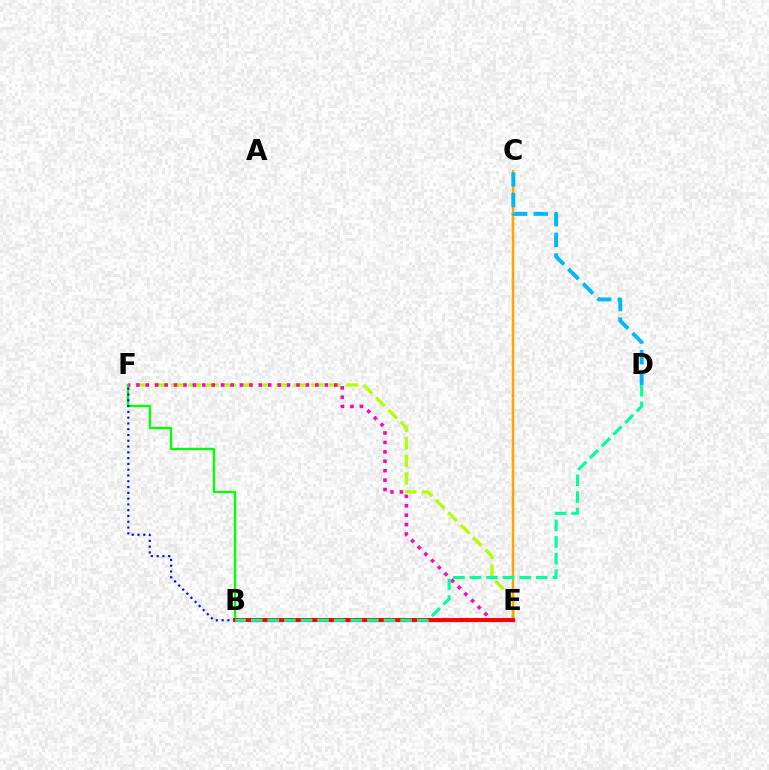{('B', 'F'): [{'color': '#08ff00', 'line_style': 'solid', 'thickness': 1.7}, {'color': '#0010ff', 'line_style': 'dotted', 'thickness': 1.57}], ('E', 'F'): [{'color': '#b3ff00', 'line_style': 'dashed', 'thickness': 2.38}, {'color': '#ff00bd', 'line_style': 'dotted', 'thickness': 2.56}], ('B', 'E'): [{'color': '#9b00ff', 'line_style': 'solid', 'thickness': 2.29}, {'color': '#ff0000', 'line_style': 'solid', 'thickness': 2.85}], ('C', 'E'): [{'color': '#ffa500', 'line_style': 'solid', 'thickness': 1.8}], ('B', 'D'): [{'color': '#00ff9d', 'line_style': 'dashed', 'thickness': 2.25}], ('C', 'D'): [{'color': '#00b5ff', 'line_style': 'dashed', 'thickness': 2.81}]}